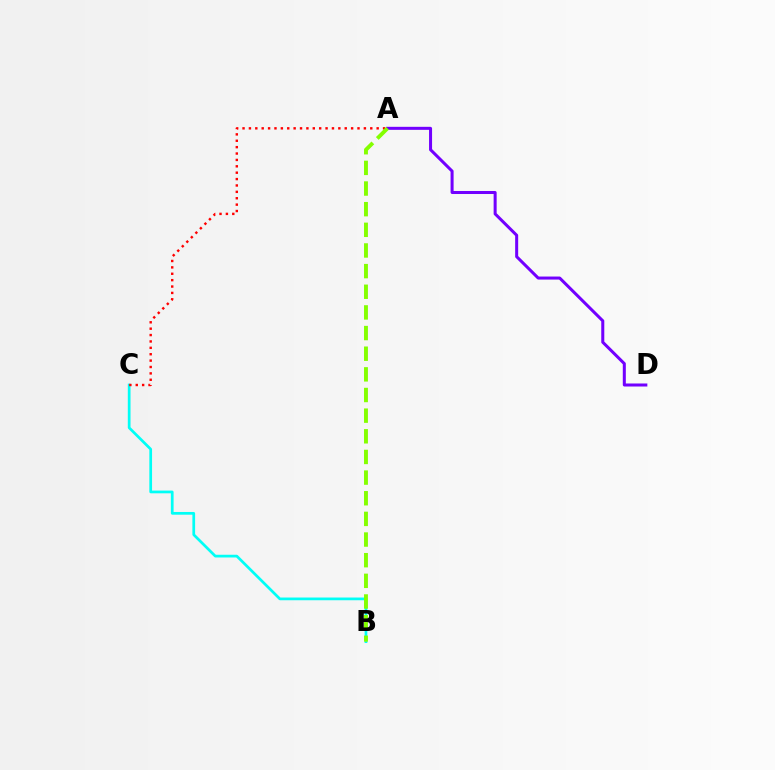{('B', 'C'): [{'color': '#00fff6', 'line_style': 'solid', 'thickness': 1.96}], ('A', 'D'): [{'color': '#7200ff', 'line_style': 'solid', 'thickness': 2.18}], ('A', 'C'): [{'color': '#ff0000', 'line_style': 'dotted', 'thickness': 1.74}], ('A', 'B'): [{'color': '#84ff00', 'line_style': 'dashed', 'thickness': 2.8}]}